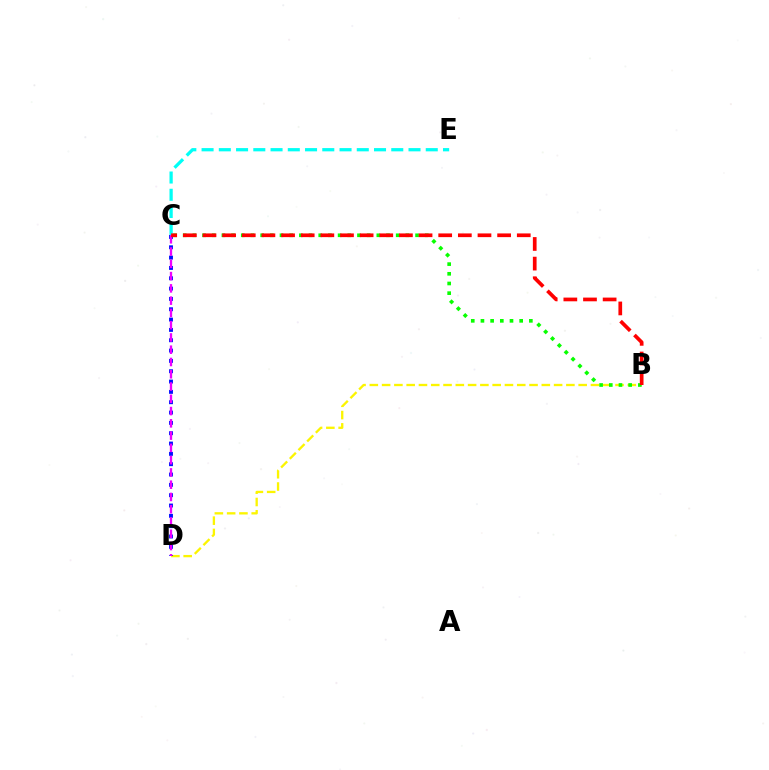{('B', 'D'): [{'color': '#fcf500', 'line_style': 'dashed', 'thickness': 1.67}], ('C', 'E'): [{'color': '#00fff6', 'line_style': 'dashed', 'thickness': 2.34}], ('C', 'D'): [{'color': '#0010ff', 'line_style': 'dotted', 'thickness': 2.81}, {'color': '#ee00ff', 'line_style': 'dashed', 'thickness': 1.67}], ('B', 'C'): [{'color': '#08ff00', 'line_style': 'dotted', 'thickness': 2.63}, {'color': '#ff0000', 'line_style': 'dashed', 'thickness': 2.67}]}